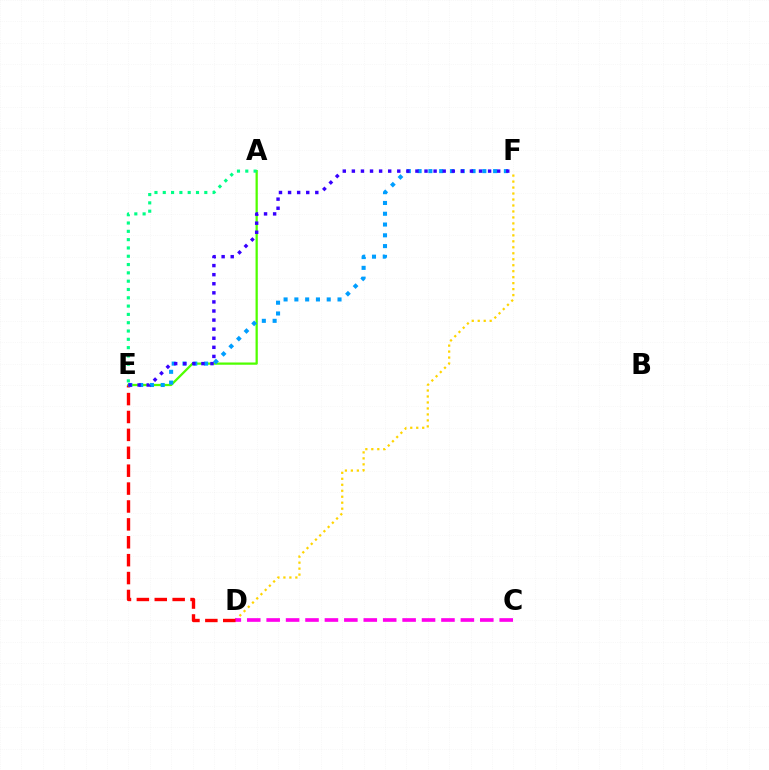{('A', 'E'): [{'color': '#4fff00', 'line_style': 'solid', 'thickness': 1.63}, {'color': '#00ff86', 'line_style': 'dotted', 'thickness': 2.26}], ('D', 'F'): [{'color': '#ffd500', 'line_style': 'dotted', 'thickness': 1.62}], ('C', 'D'): [{'color': '#ff00ed', 'line_style': 'dashed', 'thickness': 2.64}], ('D', 'E'): [{'color': '#ff0000', 'line_style': 'dashed', 'thickness': 2.43}], ('E', 'F'): [{'color': '#009eff', 'line_style': 'dotted', 'thickness': 2.93}, {'color': '#3700ff', 'line_style': 'dotted', 'thickness': 2.47}]}